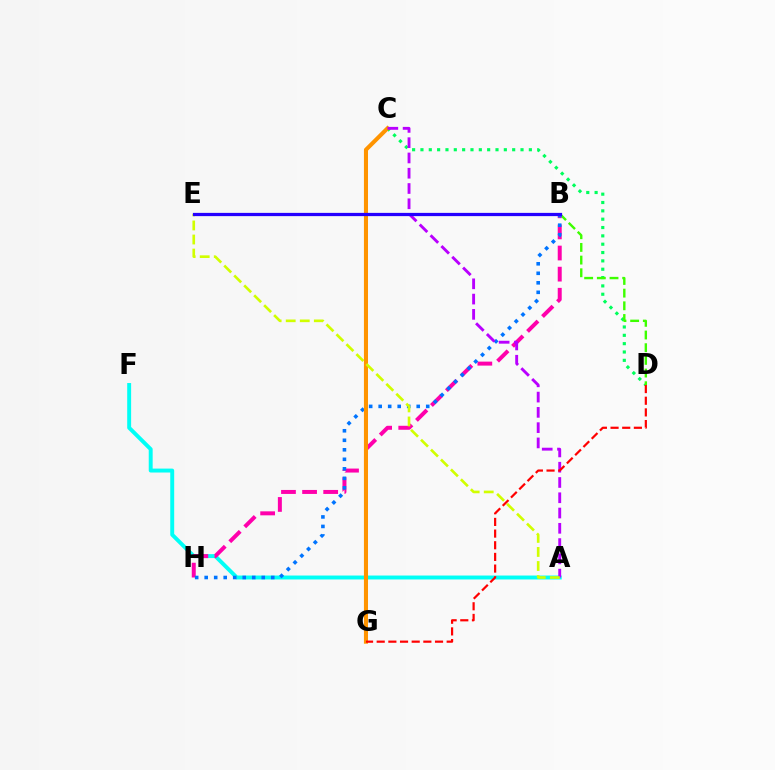{('C', 'D'): [{'color': '#00ff5c', 'line_style': 'dotted', 'thickness': 2.27}], ('A', 'F'): [{'color': '#00fff6', 'line_style': 'solid', 'thickness': 2.83}], ('B', 'D'): [{'color': '#3dff00', 'line_style': 'dashed', 'thickness': 1.72}], ('B', 'H'): [{'color': '#ff00ac', 'line_style': 'dashed', 'thickness': 2.87}, {'color': '#0074ff', 'line_style': 'dotted', 'thickness': 2.58}], ('C', 'G'): [{'color': '#ff9400', 'line_style': 'solid', 'thickness': 2.93}], ('A', 'C'): [{'color': '#b900ff', 'line_style': 'dashed', 'thickness': 2.07}], ('D', 'G'): [{'color': '#ff0000', 'line_style': 'dashed', 'thickness': 1.58}], ('A', 'E'): [{'color': '#d1ff00', 'line_style': 'dashed', 'thickness': 1.91}], ('B', 'E'): [{'color': '#2500ff', 'line_style': 'solid', 'thickness': 2.34}]}